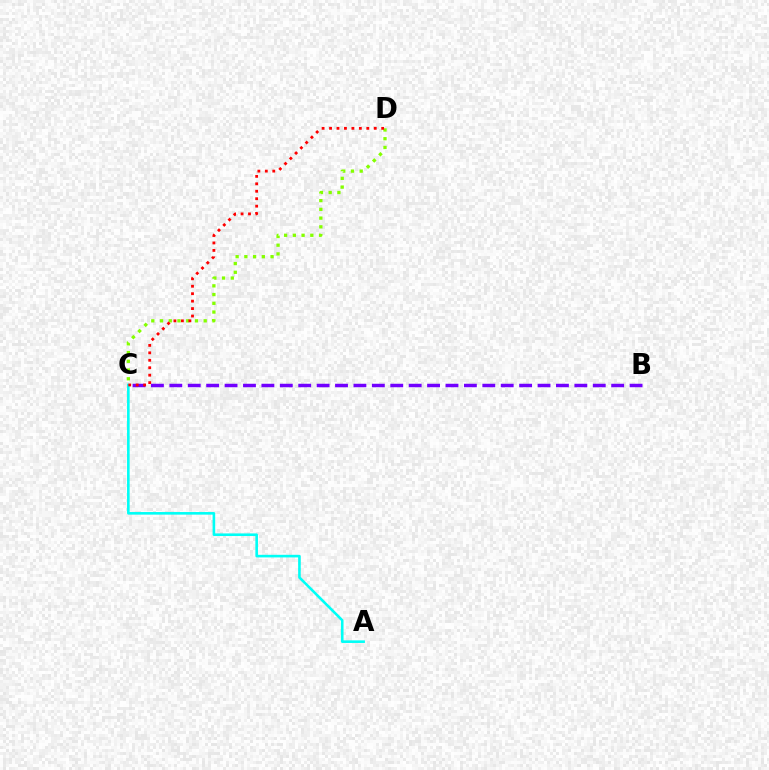{('B', 'C'): [{'color': '#7200ff', 'line_style': 'dashed', 'thickness': 2.5}], ('C', 'D'): [{'color': '#84ff00', 'line_style': 'dotted', 'thickness': 2.37}, {'color': '#ff0000', 'line_style': 'dotted', 'thickness': 2.02}], ('A', 'C'): [{'color': '#00fff6', 'line_style': 'solid', 'thickness': 1.88}]}